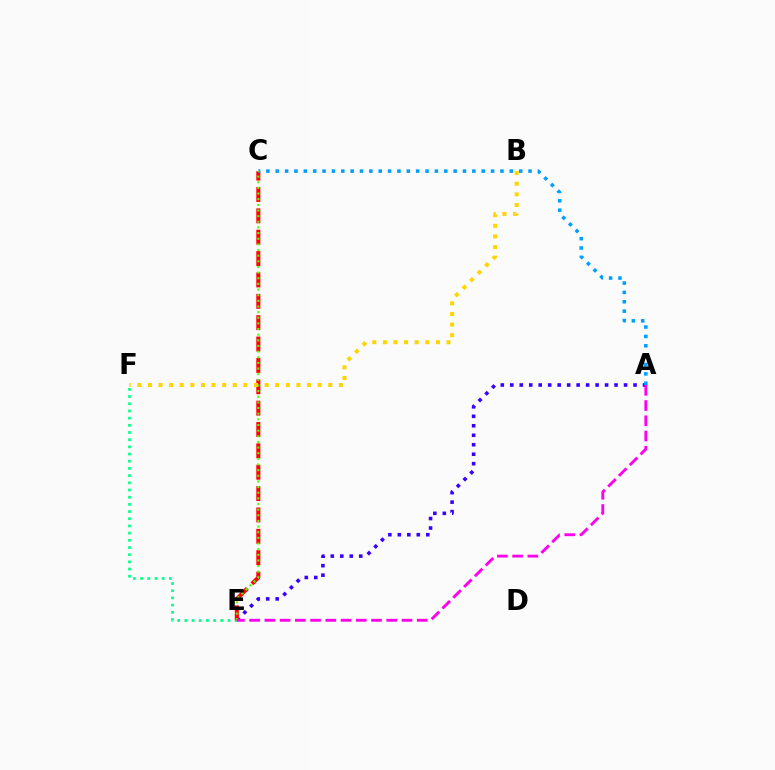{('E', 'F'): [{'color': '#00ff86', 'line_style': 'dotted', 'thickness': 1.95}], ('A', 'E'): [{'color': '#3700ff', 'line_style': 'dotted', 'thickness': 2.58}, {'color': '#ff00ed', 'line_style': 'dashed', 'thickness': 2.07}], ('C', 'E'): [{'color': '#ff0000', 'line_style': 'dashed', 'thickness': 2.9}, {'color': '#4fff00', 'line_style': 'dotted', 'thickness': 1.53}], ('A', 'C'): [{'color': '#009eff', 'line_style': 'dotted', 'thickness': 2.54}], ('B', 'F'): [{'color': '#ffd500', 'line_style': 'dotted', 'thickness': 2.88}]}